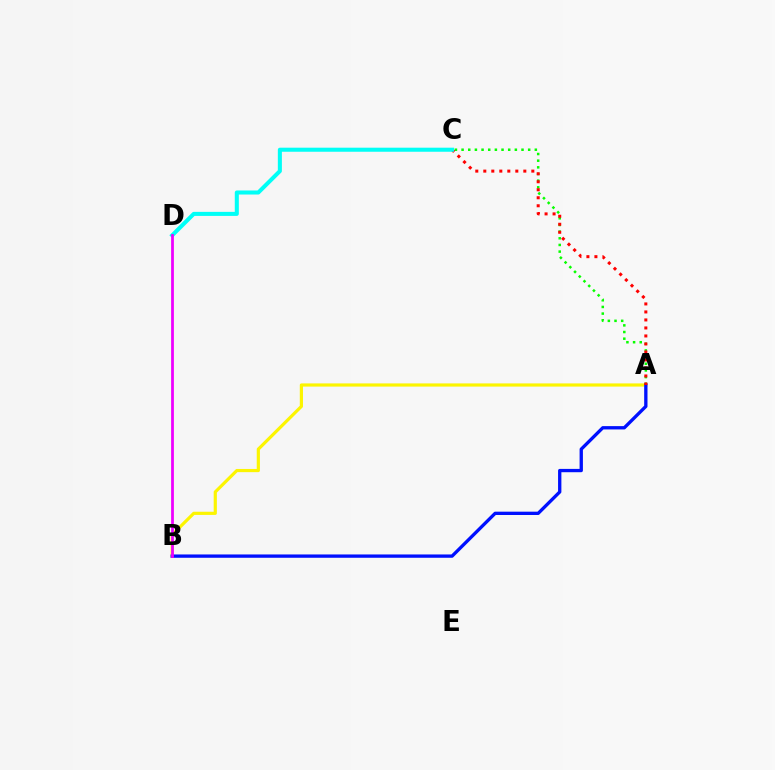{('A', 'B'): [{'color': '#fcf500', 'line_style': 'solid', 'thickness': 2.29}, {'color': '#0010ff', 'line_style': 'solid', 'thickness': 2.39}], ('A', 'C'): [{'color': '#08ff00', 'line_style': 'dotted', 'thickness': 1.81}, {'color': '#ff0000', 'line_style': 'dotted', 'thickness': 2.17}], ('C', 'D'): [{'color': '#00fff6', 'line_style': 'solid', 'thickness': 2.92}], ('B', 'D'): [{'color': '#ee00ff', 'line_style': 'solid', 'thickness': 1.98}]}